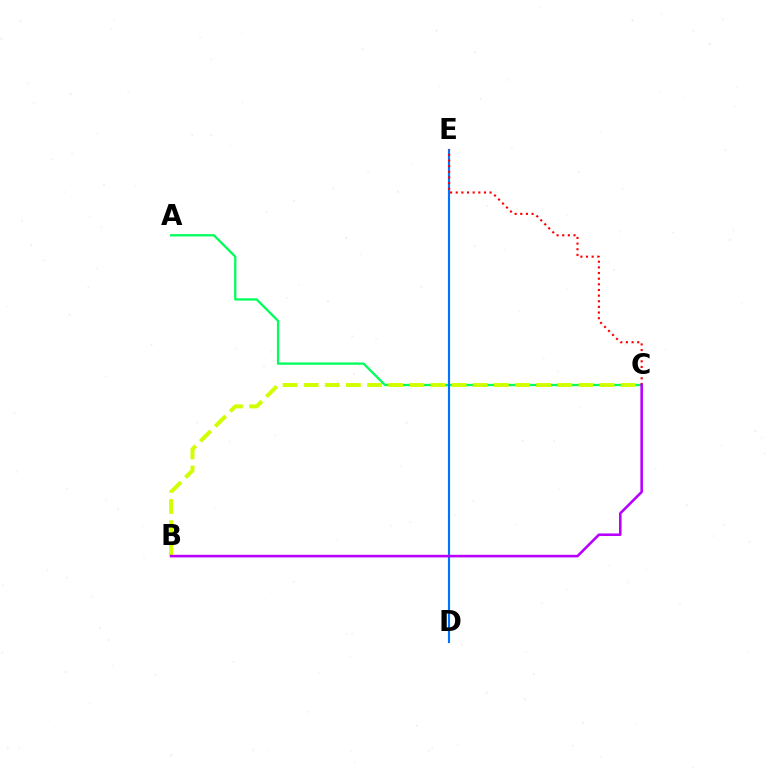{('A', 'C'): [{'color': '#00ff5c', 'line_style': 'solid', 'thickness': 1.66}], ('B', 'C'): [{'color': '#d1ff00', 'line_style': 'dashed', 'thickness': 2.87}, {'color': '#b900ff', 'line_style': 'solid', 'thickness': 1.86}], ('D', 'E'): [{'color': '#0074ff', 'line_style': 'solid', 'thickness': 1.54}], ('C', 'E'): [{'color': '#ff0000', 'line_style': 'dotted', 'thickness': 1.53}]}